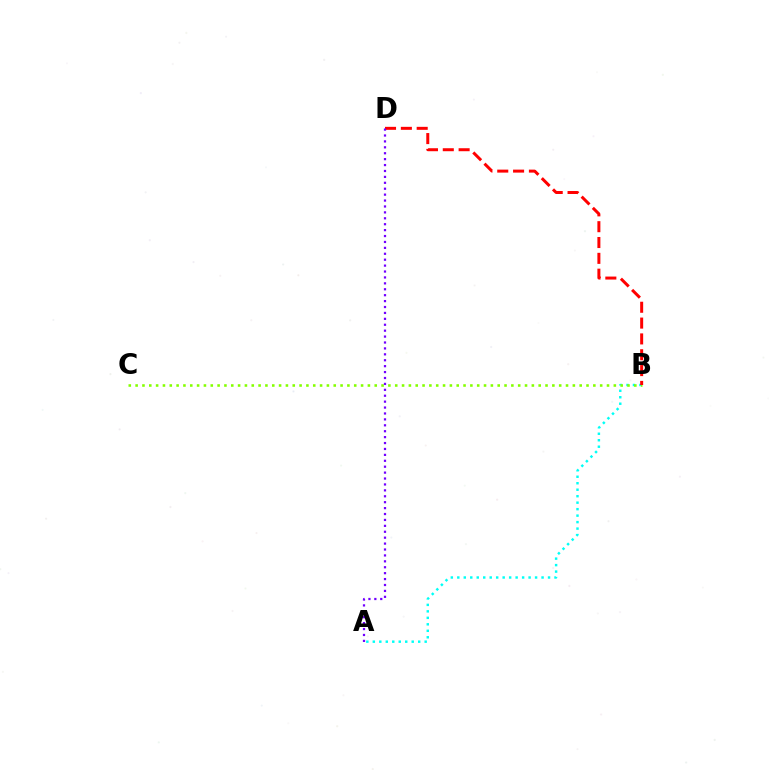{('A', 'B'): [{'color': '#00fff6', 'line_style': 'dotted', 'thickness': 1.76}], ('B', 'C'): [{'color': '#84ff00', 'line_style': 'dotted', 'thickness': 1.86}], ('B', 'D'): [{'color': '#ff0000', 'line_style': 'dashed', 'thickness': 2.15}], ('A', 'D'): [{'color': '#7200ff', 'line_style': 'dotted', 'thickness': 1.61}]}